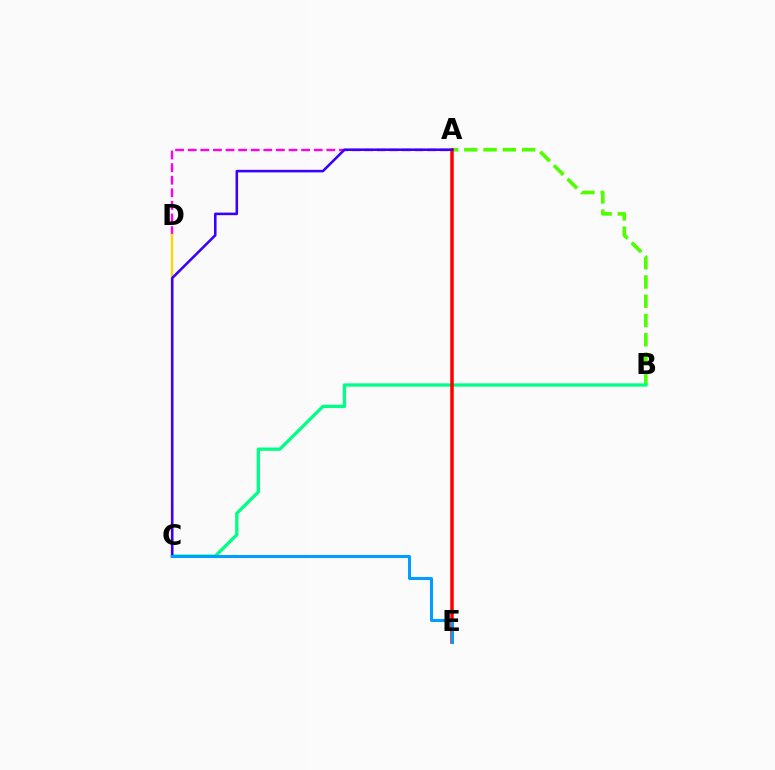{('A', 'D'): [{'color': '#ff00ed', 'line_style': 'dashed', 'thickness': 1.71}], ('A', 'B'): [{'color': '#4fff00', 'line_style': 'dashed', 'thickness': 2.62}], ('B', 'C'): [{'color': '#00ff86', 'line_style': 'solid', 'thickness': 2.37}], ('A', 'E'): [{'color': '#ff0000', 'line_style': 'solid', 'thickness': 2.53}], ('C', 'D'): [{'color': '#ffd500', 'line_style': 'solid', 'thickness': 1.69}], ('A', 'C'): [{'color': '#3700ff', 'line_style': 'solid', 'thickness': 1.84}], ('C', 'E'): [{'color': '#009eff', 'line_style': 'solid', 'thickness': 2.18}]}